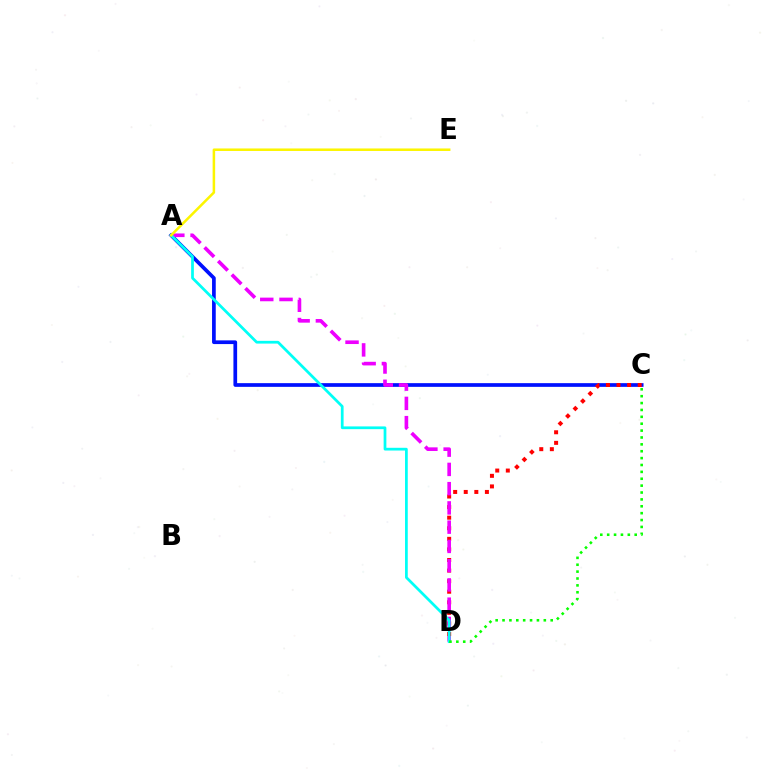{('A', 'C'): [{'color': '#0010ff', 'line_style': 'solid', 'thickness': 2.67}], ('C', 'D'): [{'color': '#ff0000', 'line_style': 'dotted', 'thickness': 2.87}, {'color': '#08ff00', 'line_style': 'dotted', 'thickness': 1.87}], ('A', 'D'): [{'color': '#ee00ff', 'line_style': 'dashed', 'thickness': 2.62}, {'color': '#00fff6', 'line_style': 'solid', 'thickness': 1.97}], ('A', 'E'): [{'color': '#fcf500', 'line_style': 'solid', 'thickness': 1.81}]}